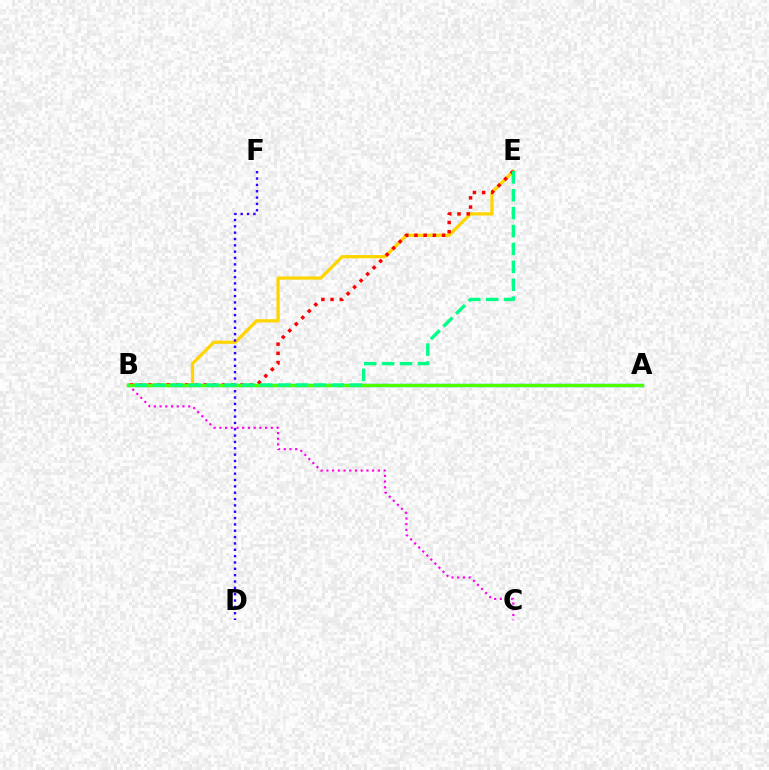{('A', 'B'): [{'color': '#009eff', 'line_style': 'solid', 'thickness': 2.39}, {'color': '#4fff00', 'line_style': 'solid', 'thickness': 2.36}], ('B', 'C'): [{'color': '#ff00ed', 'line_style': 'dotted', 'thickness': 1.55}], ('B', 'E'): [{'color': '#ffd500', 'line_style': 'solid', 'thickness': 2.33}, {'color': '#ff0000', 'line_style': 'dotted', 'thickness': 2.5}, {'color': '#00ff86', 'line_style': 'dashed', 'thickness': 2.43}], ('D', 'F'): [{'color': '#3700ff', 'line_style': 'dotted', 'thickness': 1.72}]}